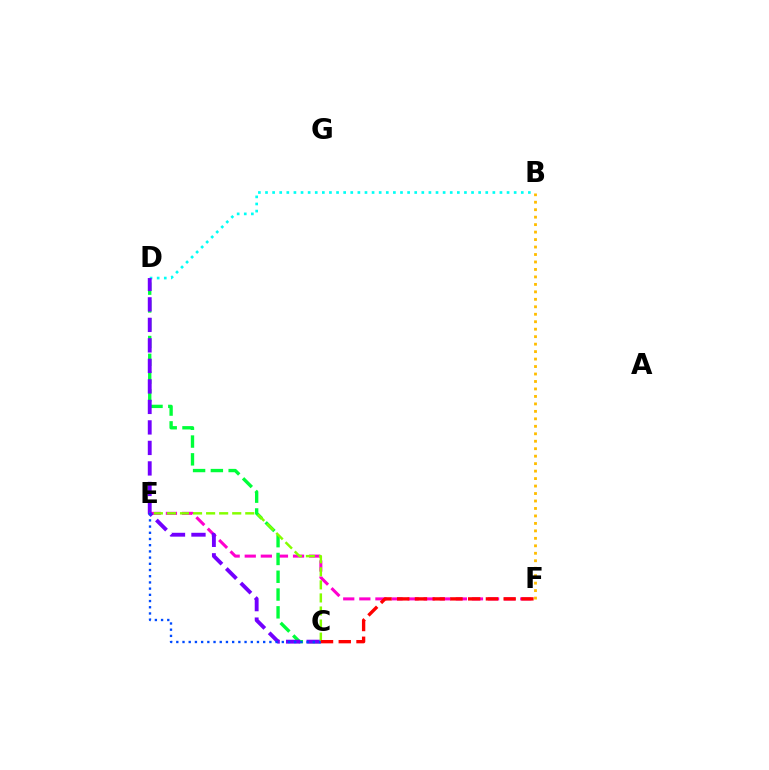{('E', 'F'): [{'color': '#ff00cf', 'line_style': 'dashed', 'thickness': 2.19}], ('C', 'D'): [{'color': '#00ff39', 'line_style': 'dashed', 'thickness': 2.42}, {'color': '#7200ff', 'line_style': 'dashed', 'thickness': 2.79}], ('B', 'D'): [{'color': '#00fff6', 'line_style': 'dotted', 'thickness': 1.93}], ('C', 'E'): [{'color': '#84ff00', 'line_style': 'dashed', 'thickness': 1.77}, {'color': '#004bff', 'line_style': 'dotted', 'thickness': 1.69}], ('B', 'F'): [{'color': '#ffbd00', 'line_style': 'dotted', 'thickness': 2.03}], ('C', 'F'): [{'color': '#ff0000', 'line_style': 'dashed', 'thickness': 2.41}]}